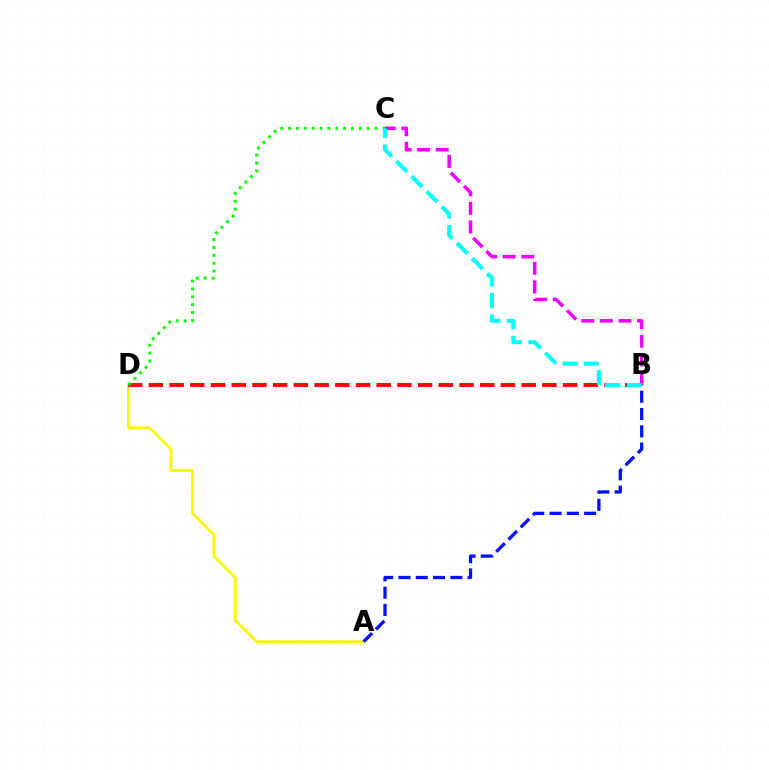{('A', 'D'): [{'color': '#fcf500', 'line_style': 'solid', 'thickness': 1.96}], ('B', 'D'): [{'color': '#ff0000', 'line_style': 'dashed', 'thickness': 2.81}], ('A', 'B'): [{'color': '#0010ff', 'line_style': 'dashed', 'thickness': 2.35}], ('B', 'C'): [{'color': '#ee00ff', 'line_style': 'dashed', 'thickness': 2.53}, {'color': '#00fff6', 'line_style': 'dashed', 'thickness': 2.91}], ('C', 'D'): [{'color': '#08ff00', 'line_style': 'dotted', 'thickness': 2.14}]}